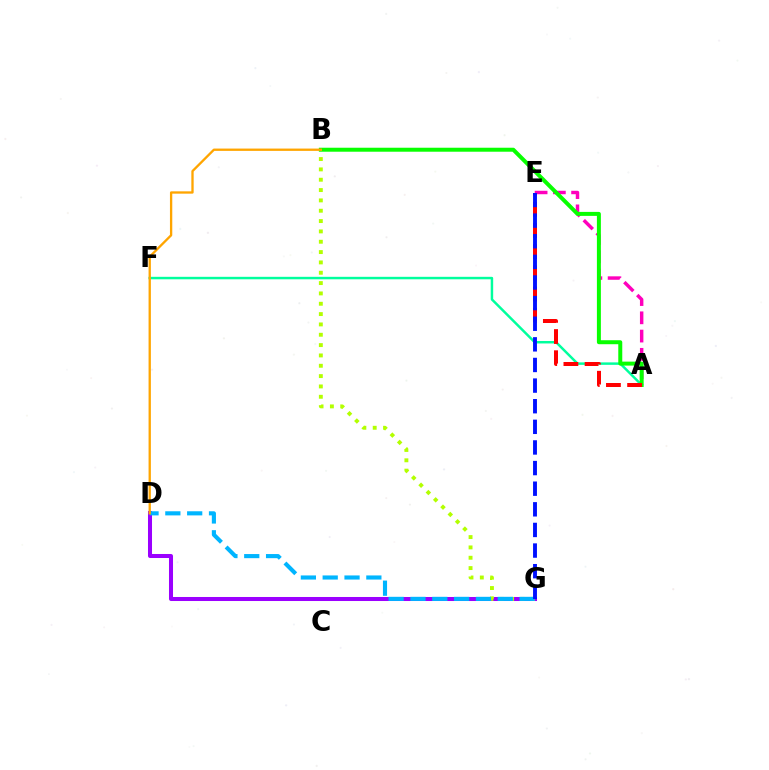{('A', 'F'): [{'color': '#00ff9d', 'line_style': 'solid', 'thickness': 1.78}], ('D', 'G'): [{'color': '#9b00ff', 'line_style': 'solid', 'thickness': 2.9}, {'color': '#00b5ff', 'line_style': 'dashed', 'thickness': 2.97}], ('A', 'E'): [{'color': '#ff00bd', 'line_style': 'dashed', 'thickness': 2.48}, {'color': '#ff0000', 'line_style': 'dashed', 'thickness': 2.88}], ('B', 'G'): [{'color': '#b3ff00', 'line_style': 'dotted', 'thickness': 2.81}], ('A', 'B'): [{'color': '#08ff00', 'line_style': 'solid', 'thickness': 2.87}], ('B', 'D'): [{'color': '#ffa500', 'line_style': 'solid', 'thickness': 1.67}], ('E', 'G'): [{'color': '#0010ff', 'line_style': 'dashed', 'thickness': 2.8}]}